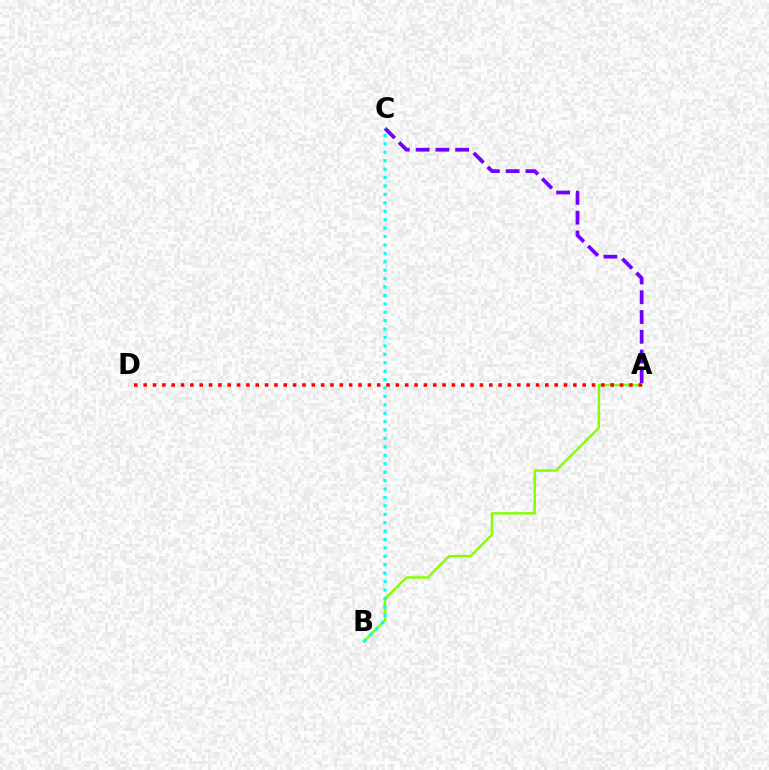{('A', 'B'): [{'color': '#84ff00', 'line_style': 'solid', 'thickness': 1.74}], ('A', 'C'): [{'color': '#7200ff', 'line_style': 'dashed', 'thickness': 2.69}], ('B', 'C'): [{'color': '#00fff6', 'line_style': 'dotted', 'thickness': 2.29}], ('A', 'D'): [{'color': '#ff0000', 'line_style': 'dotted', 'thickness': 2.54}]}